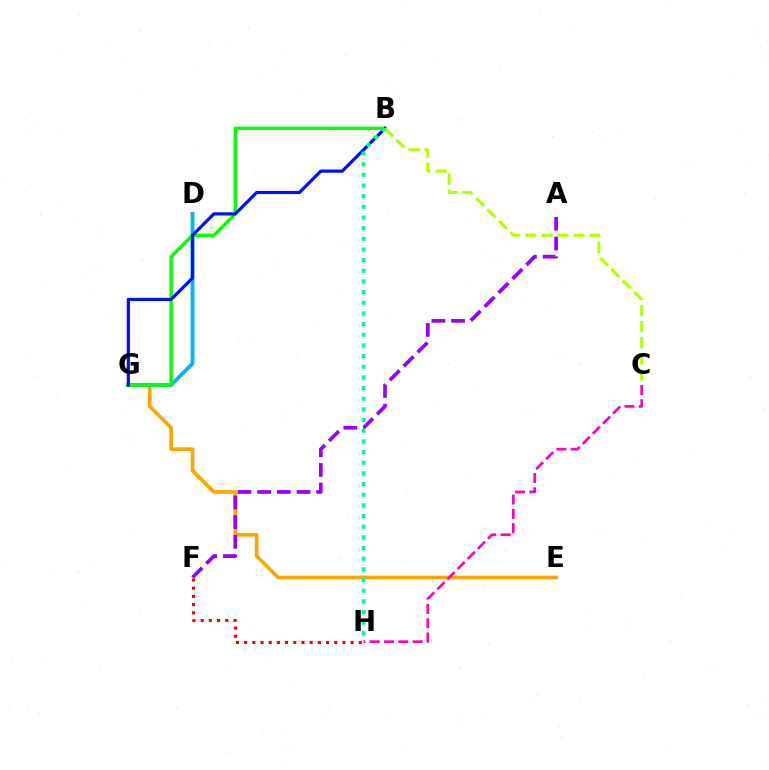{('E', 'G'): [{'color': '#ffa500', 'line_style': 'solid', 'thickness': 2.65}], ('D', 'G'): [{'color': '#00b5ff', 'line_style': 'solid', 'thickness': 2.74}], ('A', 'F'): [{'color': '#9b00ff', 'line_style': 'dashed', 'thickness': 2.67}], ('B', 'G'): [{'color': '#08ff00', 'line_style': 'solid', 'thickness': 2.45}, {'color': '#0010ff', 'line_style': 'solid', 'thickness': 2.3}], ('C', 'H'): [{'color': '#ff00bd', 'line_style': 'dashed', 'thickness': 1.94}], ('B', 'C'): [{'color': '#b3ff00', 'line_style': 'dashed', 'thickness': 2.19}], ('F', 'H'): [{'color': '#ff0000', 'line_style': 'dotted', 'thickness': 2.22}], ('B', 'H'): [{'color': '#00ff9d', 'line_style': 'dotted', 'thickness': 2.9}]}